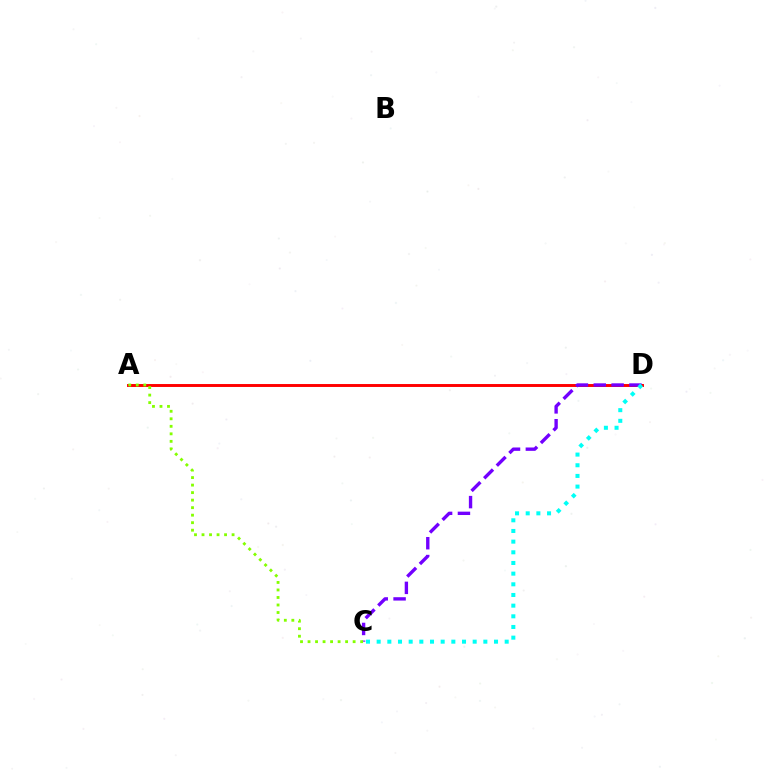{('A', 'D'): [{'color': '#ff0000', 'line_style': 'solid', 'thickness': 2.11}], ('C', 'D'): [{'color': '#7200ff', 'line_style': 'dashed', 'thickness': 2.42}, {'color': '#00fff6', 'line_style': 'dotted', 'thickness': 2.9}], ('A', 'C'): [{'color': '#84ff00', 'line_style': 'dotted', 'thickness': 2.04}]}